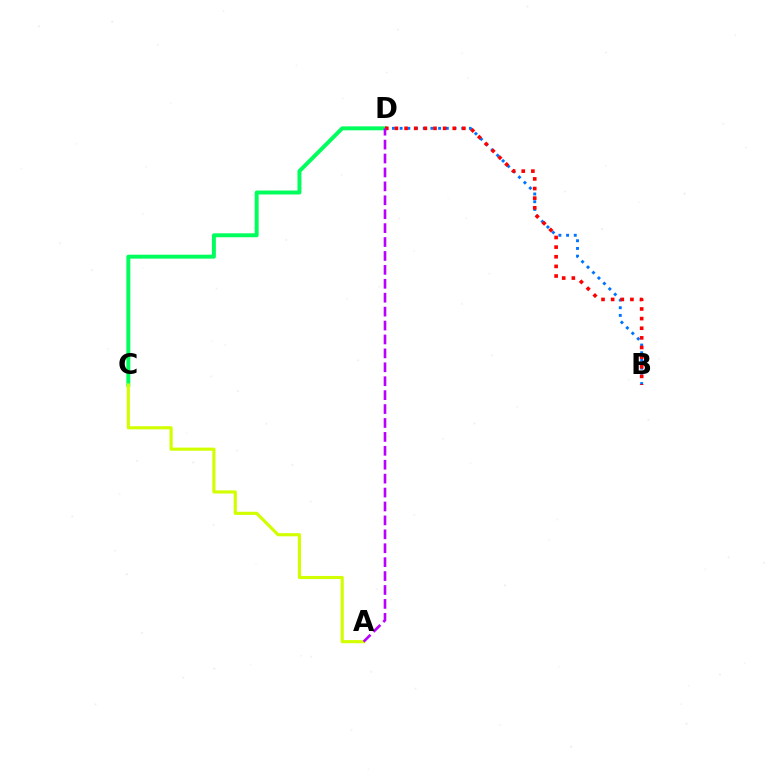{('B', 'D'): [{'color': '#0074ff', 'line_style': 'dotted', 'thickness': 2.09}, {'color': '#ff0000', 'line_style': 'dotted', 'thickness': 2.62}], ('C', 'D'): [{'color': '#00ff5c', 'line_style': 'solid', 'thickness': 2.84}], ('A', 'C'): [{'color': '#d1ff00', 'line_style': 'solid', 'thickness': 2.26}], ('A', 'D'): [{'color': '#b900ff', 'line_style': 'dashed', 'thickness': 1.89}]}